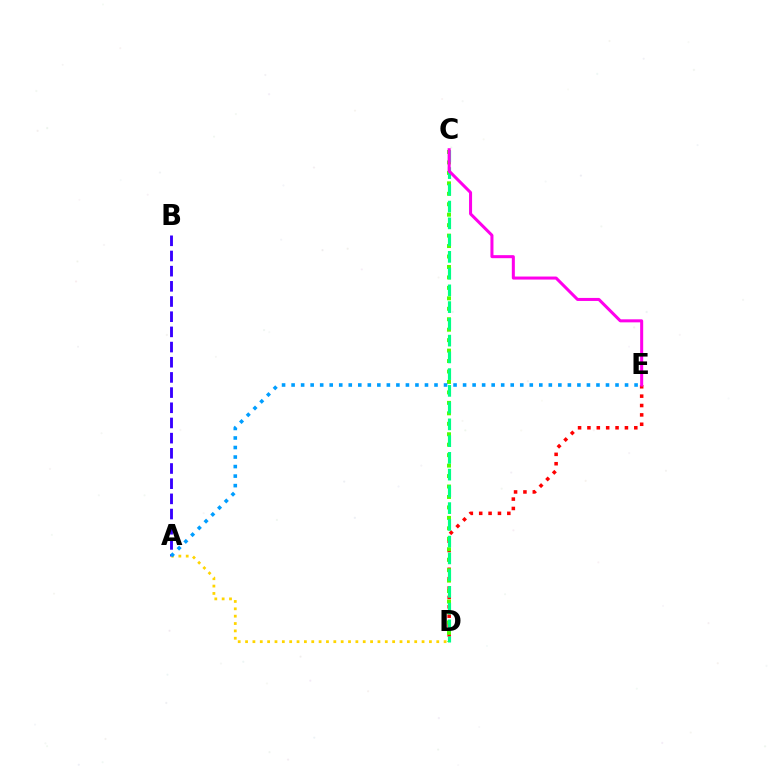{('A', 'B'): [{'color': '#3700ff', 'line_style': 'dashed', 'thickness': 2.06}], ('D', 'E'): [{'color': '#ff0000', 'line_style': 'dotted', 'thickness': 2.55}], ('C', 'D'): [{'color': '#4fff00', 'line_style': 'dotted', 'thickness': 2.84}, {'color': '#00ff86', 'line_style': 'dashed', 'thickness': 2.28}], ('A', 'D'): [{'color': '#ffd500', 'line_style': 'dotted', 'thickness': 2.0}], ('C', 'E'): [{'color': '#ff00ed', 'line_style': 'solid', 'thickness': 2.18}], ('A', 'E'): [{'color': '#009eff', 'line_style': 'dotted', 'thickness': 2.59}]}